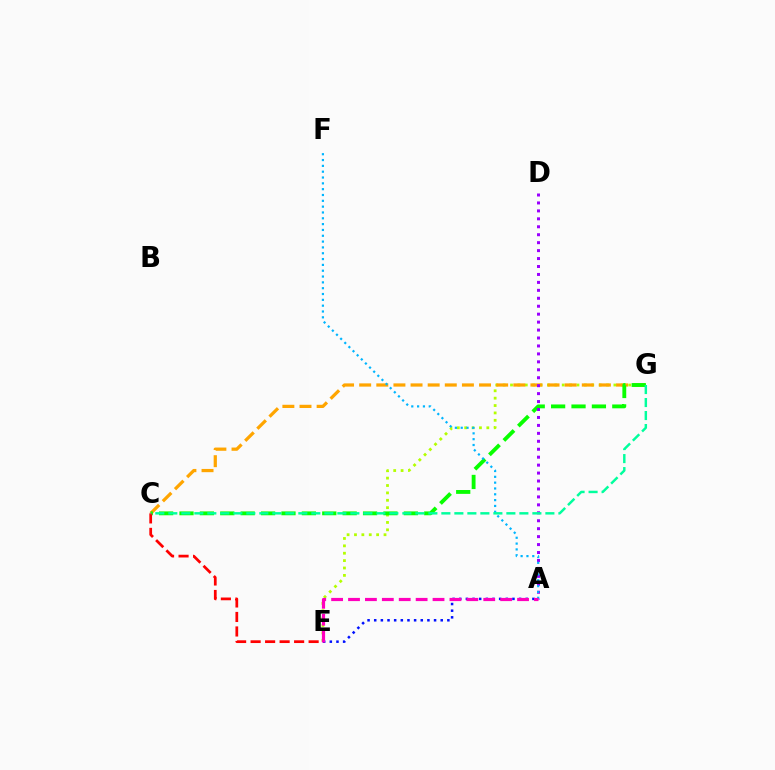{('E', 'G'): [{'color': '#b3ff00', 'line_style': 'dotted', 'thickness': 2.01}], ('C', 'G'): [{'color': '#ffa500', 'line_style': 'dashed', 'thickness': 2.33}, {'color': '#08ff00', 'line_style': 'dashed', 'thickness': 2.77}, {'color': '#00ff9d', 'line_style': 'dashed', 'thickness': 1.77}], ('C', 'E'): [{'color': '#ff0000', 'line_style': 'dashed', 'thickness': 1.97}], ('A', 'D'): [{'color': '#9b00ff', 'line_style': 'dotted', 'thickness': 2.16}], ('A', 'F'): [{'color': '#00b5ff', 'line_style': 'dotted', 'thickness': 1.58}], ('A', 'E'): [{'color': '#0010ff', 'line_style': 'dotted', 'thickness': 1.81}, {'color': '#ff00bd', 'line_style': 'dashed', 'thickness': 2.3}]}